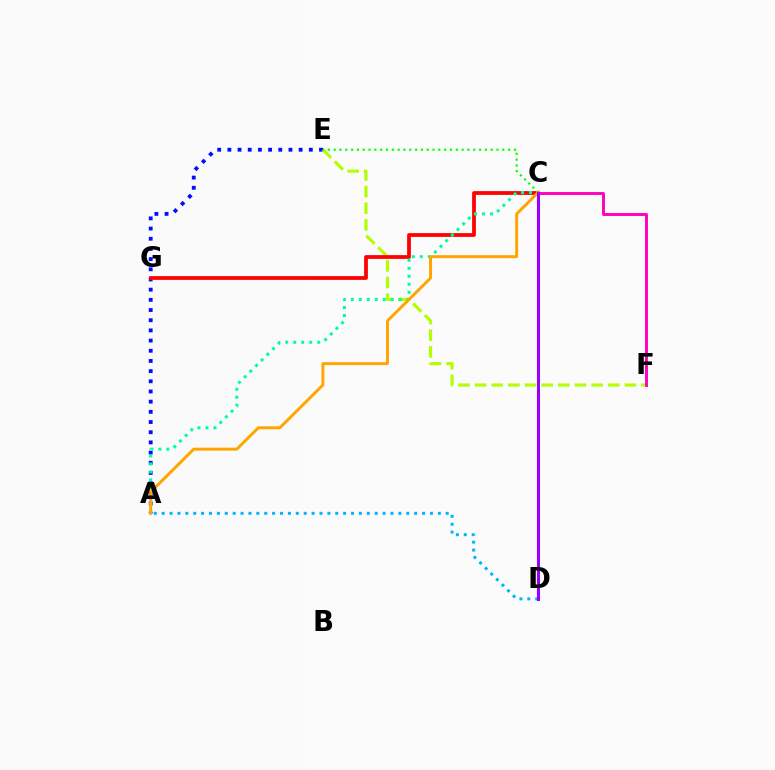{('A', 'E'): [{'color': '#0010ff', 'line_style': 'dotted', 'thickness': 2.77}], ('E', 'F'): [{'color': '#b3ff00', 'line_style': 'dashed', 'thickness': 2.26}], ('C', 'G'): [{'color': '#ff0000', 'line_style': 'solid', 'thickness': 2.71}], ('A', 'C'): [{'color': '#00ff9d', 'line_style': 'dotted', 'thickness': 2.17}, {'color': '#ffa500', 'line_style': 'solid', 'thickness': 2.13}], ('C', 'F'): [{'color': '#ff00bd', 'line_style': 'solid', 'thickness': 2.09}], ('A', 'D'): [{'color': '#00b5ff', 'line_style': 'dotted', 'thickness': 2.14}], ('C', 'E'): [{'color': '#08ff00', 'line_style': 'dotted', 'thickness': 1.58}], ('C', 'D'): [{'color': '#9b00ff', 'line_style': 'solid', 'thickness': 2.19}]}